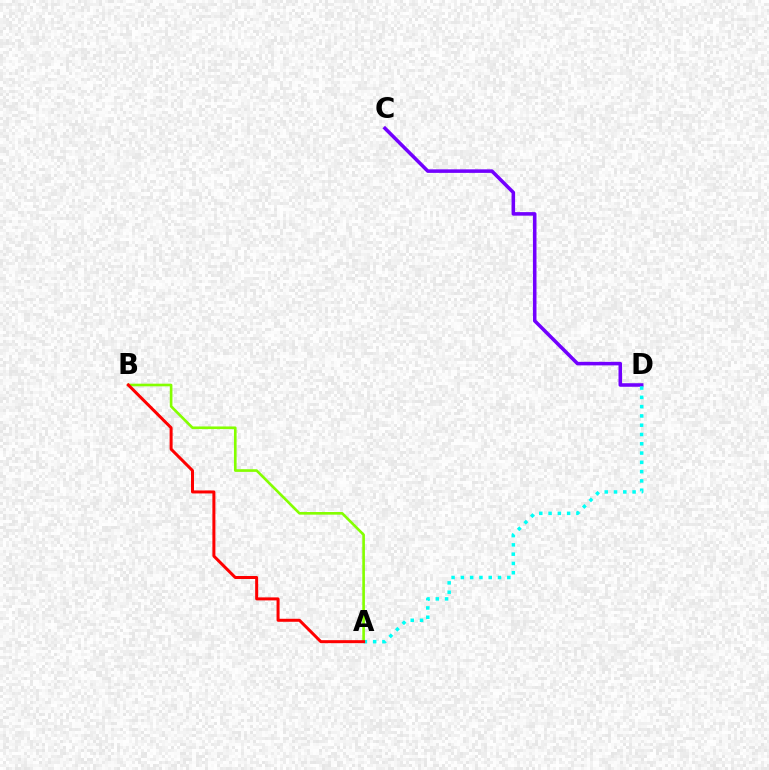{('C', 'D'): [{'color': '#7200ff', 'line_style': 'solid', 'thickness': 2.55}], ('A', 'B'): [{'color': '#84ff00', 'line_style': 'solid', 'thickness': 1.9}, {'color': '#ff0000', 'line_style': 'solid', 'thickness': 2.16}], ('A', 'D'): [{'color': '#00fff6', 'line_style': 'dotted', 'thickness': 2.52}]}